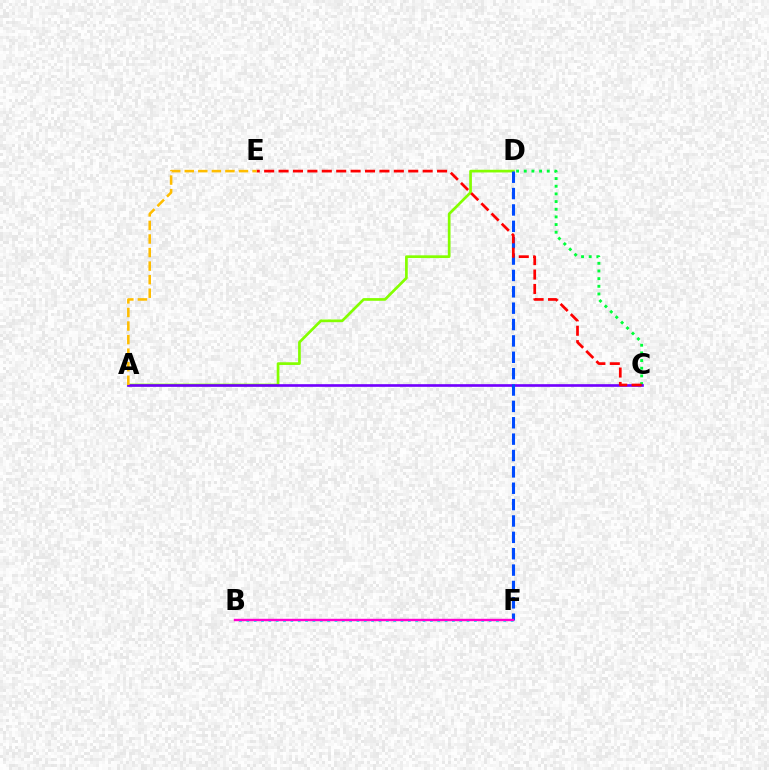{('A', 'D'): [{'color': '#84ff00', 'line_style': 'solid', 'thickness': 1.94}], ('C', 'D'): [{'color': '#00ff39', 'line_style': 'dotted', 'thickness': 2.08}], ('A', 'C'): [{'color': '#7200ff', 'line_style': 'solid', 'thickness': 1.91}], ('D', 'F'): [{'color': '#004bff', 'line_style': 'dashed', 'thickness': 2.22}], ('C', 'E'): [{'color': '#ff0000', 'line_style': 'dashed', 'thickness': 1.96}], ('B', 'F'): [{'color': '#00fff6', 'line_style': 'dotted', 'thickness': 1.99}, {'color': '#ff00cf', 'line_style': 'solid', 'thickness': 1.74}], ('A', 'E'): [{'color': '#ffbd00', 'line_style': 'dashed', 'thickness': 1.84}]}